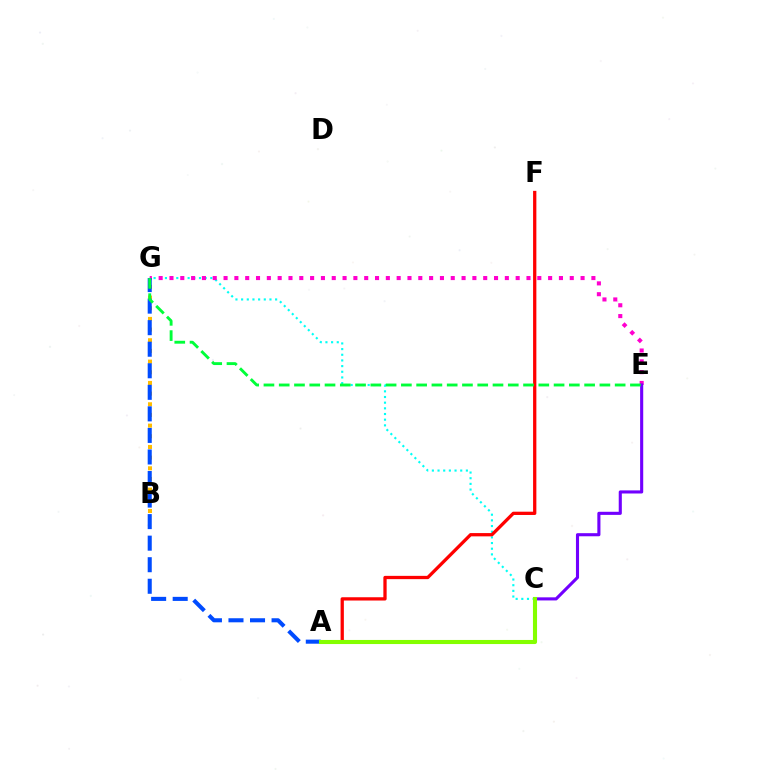{('C', 'G'): [{'color': '#00fff6', 'line_style': 'dotted', 'thickness': 1.54}], ('A', 'F'): [{'color': '#ff0000', 'line_style': 'solid', 'thickness': 2.36}], ('B', 'G'): [{'color': '#ffbd00', 'line_style': 'dotted', 'thickness': 2.9}], ('E', 'G'): [{'color': '#ff00cf', 'line_style': 'dotted', 'thickness': 2.94}, {'color': '#00ff39', 'line_style': 'dashed', 'thickness': 2.07}], ('A', 'G'): [{'color': '#004bff', 'line_style': 'dashed', 'thickness': 2.93}], ('C', 'E'): [{'color': '#7200ff', 'line_style': 'solid', 'thickness': 2.23}], ('A', 'C'): [{'color': '#84ff00', 'line_style': 'solid', 'thickness': 2.95}]}